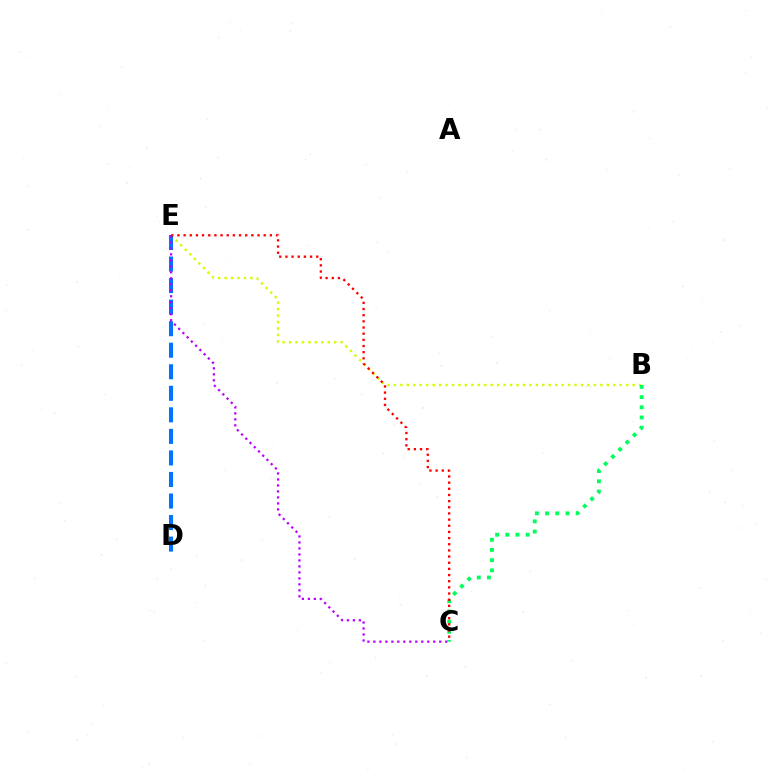{('B', 'E'): [{'color': '#d1ff00', 'line_style': 'dotted', 'thickness': 1.75}], ('D', 'E'): [{'color': '#0074ff', 'line_style': 'dashed', 'thickness': 2.93}], ('B', 'C'): [{'color': '#00ff5c', 'line_style': 'dotted', 'thickness': 2.77}], ('C', 'E'): [{'color': '#b900ff', 'line_style': 'dotted', 'thickness': 1.63}, {'color': '#ff0000', 'line_style': 'dotted', 'thickness': 1.67}]}